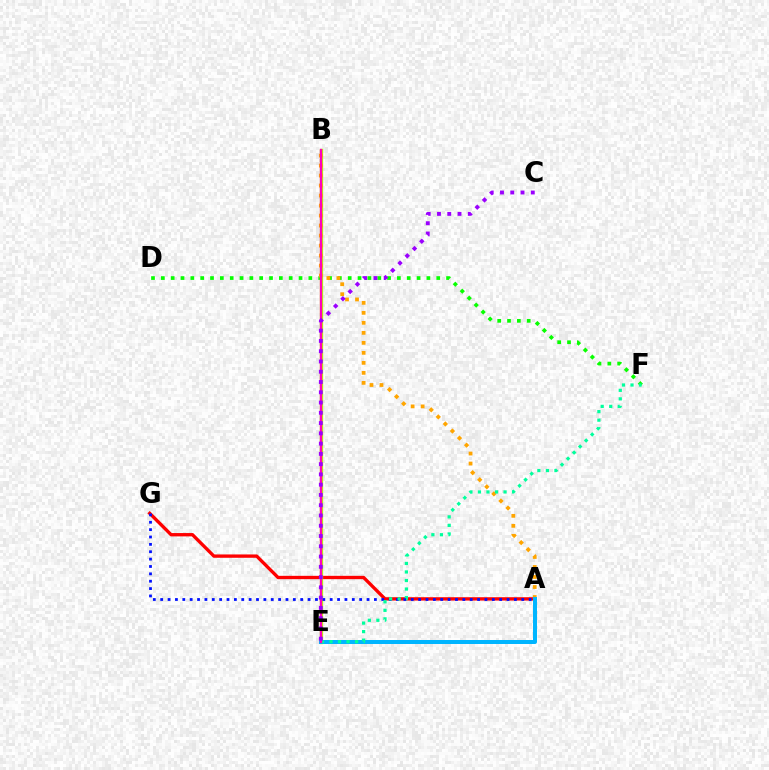{('A', 'G'): [{'color': '#ff0000', 'line_style': 'solid', 'thickness': 2.4}, {'color': '#0010ff', 'line_style': 'dotted', 'thickness': 2.0}], ('B', 'E'): [{'color': '#b3ff00', 'line_style': 'solid', 'thickness': 2.39}, {'color': '#ff00bd', 'line_style': 'solid', 'thickness': 1.68}], ('D', 'F'): [{'color': '#08ff00', 'line_style': 'dotted', 'thickness': 2.67}], ('A', 'B'): [{'color': '#ffa500', 'line_style': 'dotted', 'thickness': 2.72}], ('A', 'E'): [{'color': '#00b5ff', 'line_style': 'solid', 'thickness': 2.88}], ('E', 'F'): [{'color': '#00ff9d', 'line_style': 'dotted', 'thickness': 2.32}], ('C', 'E'): [{'color': '#9b00ff', 'line_style': 'dotted', 'thickness': 2.79}]}